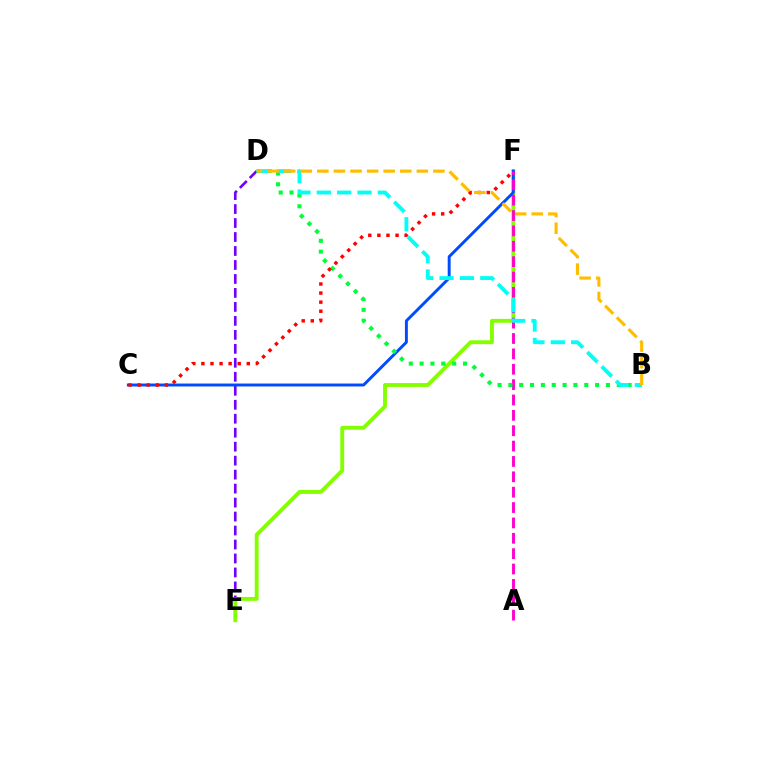{('D', 'E'): [{'color': '#7200ff', 'line_style': 'dashed', 'thickness': 1.9}], ('E', 'F'): [{'color': '#84ff00', 'line_style': 'solid', 'thickness': 2.79}], ('C', 'F'): [{'color': '#004bff', 'line_style': 'solid', 'thickness': 2.11}, {'color': '#ff0000', 'line_style': 'dotted', 'thickness': 2.47}], ('A', 'F'): [{'color': '#ff00cf', 'line_style': 'dashed', 'thickness': 2.09}], ('B', 'D'): [{'color': '#00ff39', 'line_style': 'dotted', 'thickness': 2.95}, {'color': '#00fff6', 'line_style': 'dashed', 'thickness': 2.77}, {'color': '#ffbd00', 'line_style': 'dashed', 'thickness': 2.25}]}